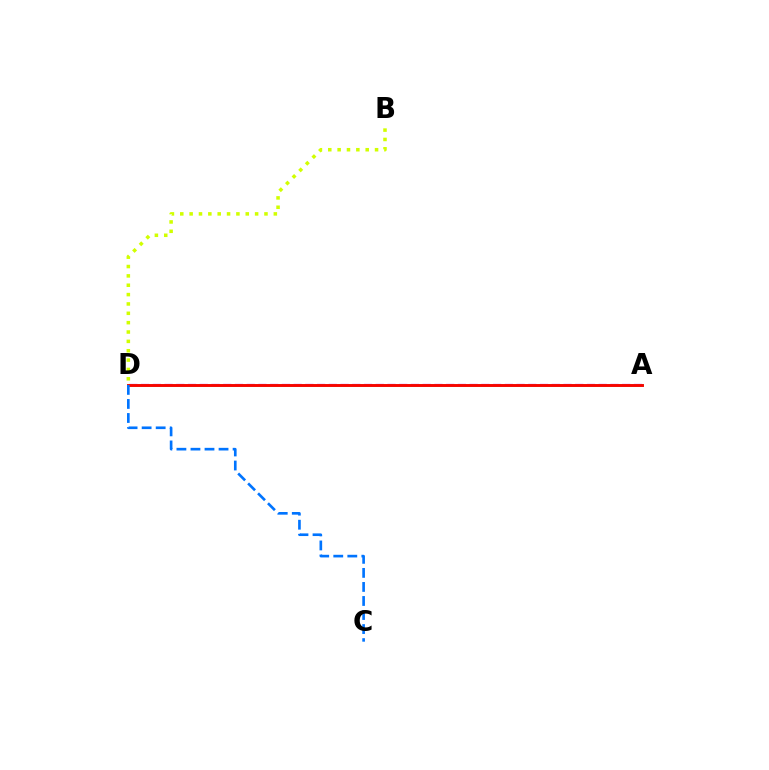{('A', 'D'): [{'color': '#b900ff', 'line_style': 'dashed', 'thickness': 1.59}, {'color': '#00ff5c', 'line_style': 'solid', 'thickness': 1.95}, {'color': '#ff0000', 'line_style': 'solid', 'thickness': 2.05}], ('B', 'D'): [{'color': '#d1ff00', 'line_style': 'dotted', 'thickness': 2.54}], ('C', 'D'): [{'color': '#0074ff', 'line_style': 'dashed', 'thickness': 1.91}]}